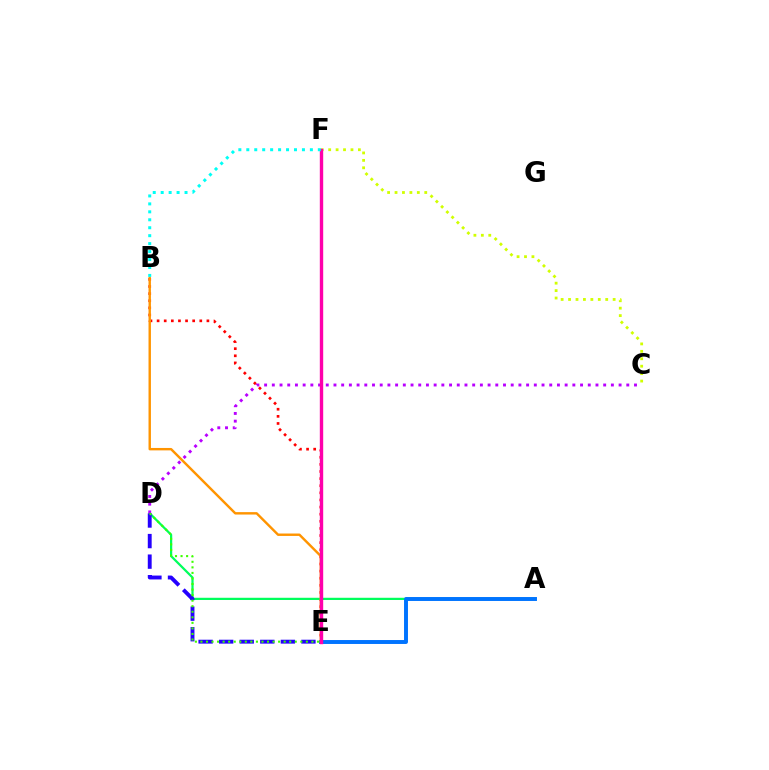{('B', 'E'): [{'color': '#ff0000', 'line_style': 'dotted', 'thickness': 1.93}, {'color': '#ff9400', 'line_style': 'solid', 'thickness': 1.74}], ('A', 'D'): [{'color': '#00ff5c', 'line_style': 'solid', 'thickness': 1.61}], ('D', 'E'): [{'color': '#2500ff', 'line_style': 'dashed', 'thickness': 2.79}, {'color': '#3dff00', 'line_style': 'dotted', 'thickness': 1.51}], ('A', 'E'): [{'color': '#0074ff', 'line_style': 'solid', 'thickness': 2.83}], ('C', 'F'): [{'color': '#d1ff00', 'line_style': 'dotted', 'thickness': 2.02}], ('C', 'D'): [{'color': '#b900ff', 'line_style': 'dotted', 'thickness': 2.09}], ('E', 'F'): [{'color': '#ff00ac', 'line_style': 'solid', 'thickness': 2.43}], ('B', 'F'): [{'color': '#00fff6', 'line_style': 'dotted', 'thickness': 2.16}]}